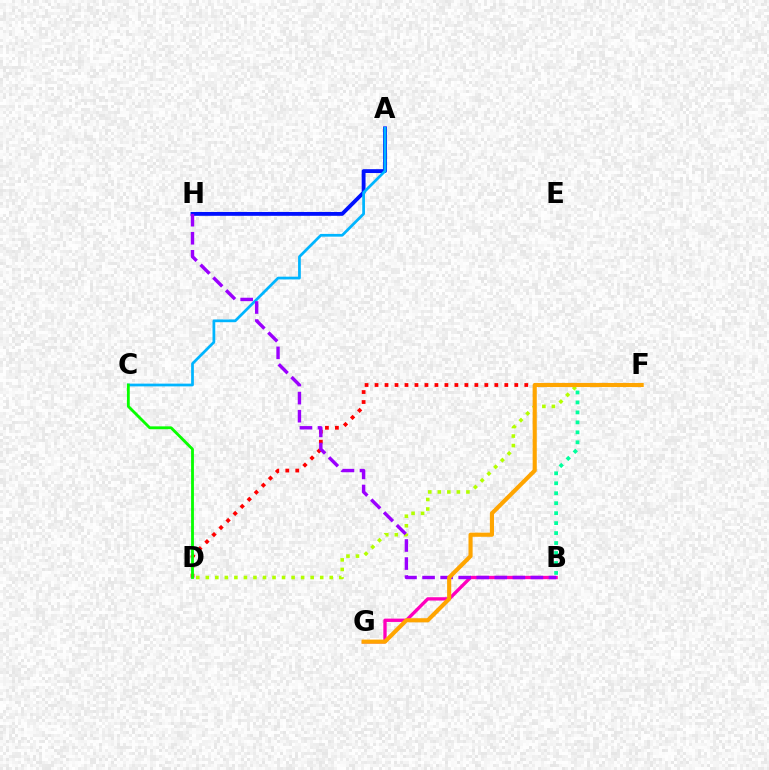{('A', 'H'): [{'color': '#0010ff', 'line_style': 'solid', 'thickness': 2.77}], ('D', 'F'): [{'color': '#b3ff00', 'line_style': 'dotted', 'thickness': 2.59}, {'color': '#ff0000', 'line_style': 'dotted', 'thickness': 2.71}], ('B', 'F'): [{'color': '#00ff9d', 'line_style': 'dotted', 'thickness': 2.71}], ('B', 'G'): [{'color': '#ff00bd', 'line_style': 'solid', 'thickness': 2.4}], ('A', 'C'): [{'color': '#00b5ff', 'line_style': 'solid', 'thickness': 1.97}], ('C', 'D'): [{'color': '#08ff00', 'line_style': 'solid', 'thickness': 2.04}], ('B', 'H'): [{'color': '#9b00ff', 'line_style': 'dashed', 'thickness': 2.45}], ('F', 'G'): [{'color': '#ffa500', 'line_style': 'solid', 'thickness': 2.97}]}